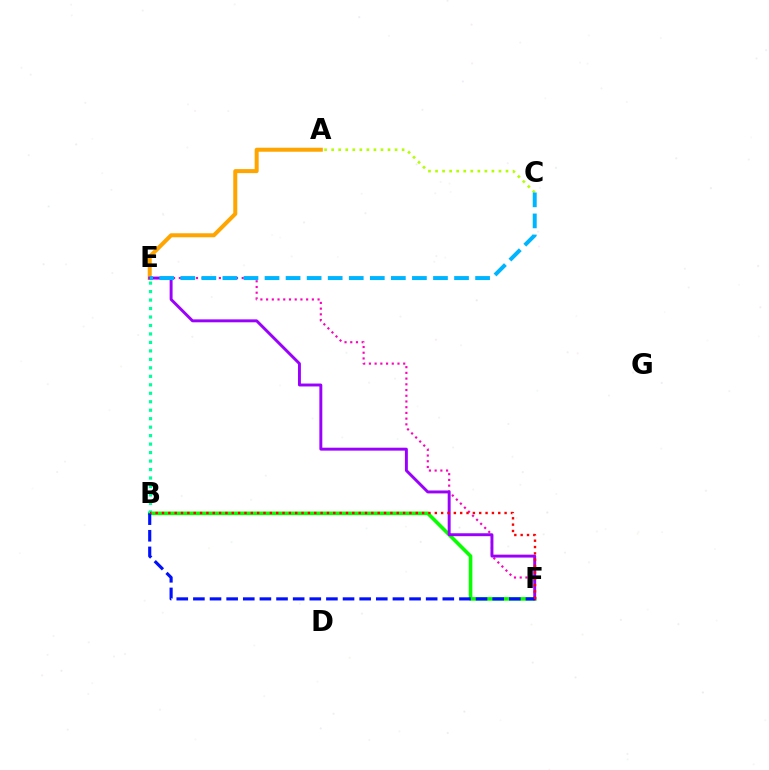{('B', 'F'): [{'color': '#08ff00', 'line_style': 'solid', 'thickness': 2.59}, {'color': '#0010ff', 'line_style': 'dashed', 'thickness': 2.26}, {'color': '#ff0000', 'line_style': 'dotted', 'thickness': 1.72}], ('A', 'E'): [{'color': '#ffa500', 'line_style': 'solid', 'thickness': 2.88}], ('E', 'F'): [{'color': '#ff00bd', 'line_style': 'dotted', 'thickness': 1.55}, {'color': '#9b00ff', 'line_style': 'solid', 'thickness': 2.11}], ('A', 'C'): [{'color': '#b3ff00', 'line_style': 'dotted', 'thickness': 1.91}], ('C', 'E'): [{'color': '#00b5ff', 'line_style': 'dashed', 'thickness': 2.86}], ('B', 'E'): [{'color': '#00ff9d', 'line_style': 'dotted', 'thickness': 2.3}]}